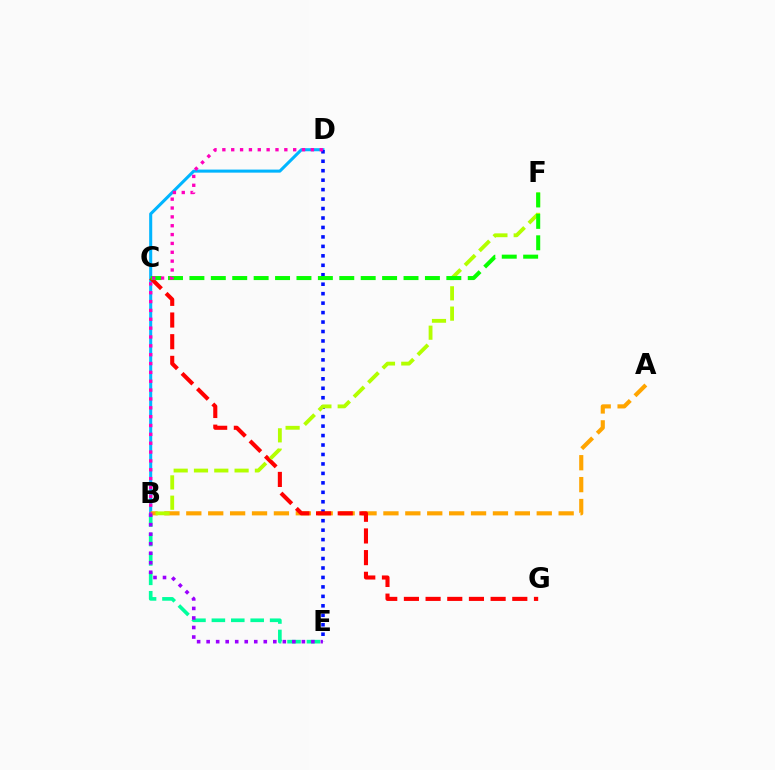{('B', 'E'): [{'color': '#00ff9d', 'line_style': 'dashed', 'thickness': 2.64}, {'color': '#9b00ff', 'line_style': 'dotted', 'thickness': 2.59}], ('B', 'D'): [{'color': '#00b5ff', 'line_style': 'solid', 'thickness': 2.2}, {'color': '#ff00bd', 'line_style': 'dotted', 'thickness': 2.41}], ('A', 'B'): [{'color': '#ffa500', 'line_style': 'dashed', 'thickness': 2.98}], ('D', 'E'): [{'color': '#0010ff', 'line_style': 'dotted', 'thickness': 2.57}], ('C', 'G'): [{'color': '#ff0000', 'line_style': 'dashed', 'thickness': 2.94}], ('B', 'F'): [{'color': '#b3ff00', 'line_style': 'dashed', 'thickness': 2.76}], ('C', 'F'): [{'color': '#08ff00', 'line_style': 'dashed', 'thickness': 2.91}]}